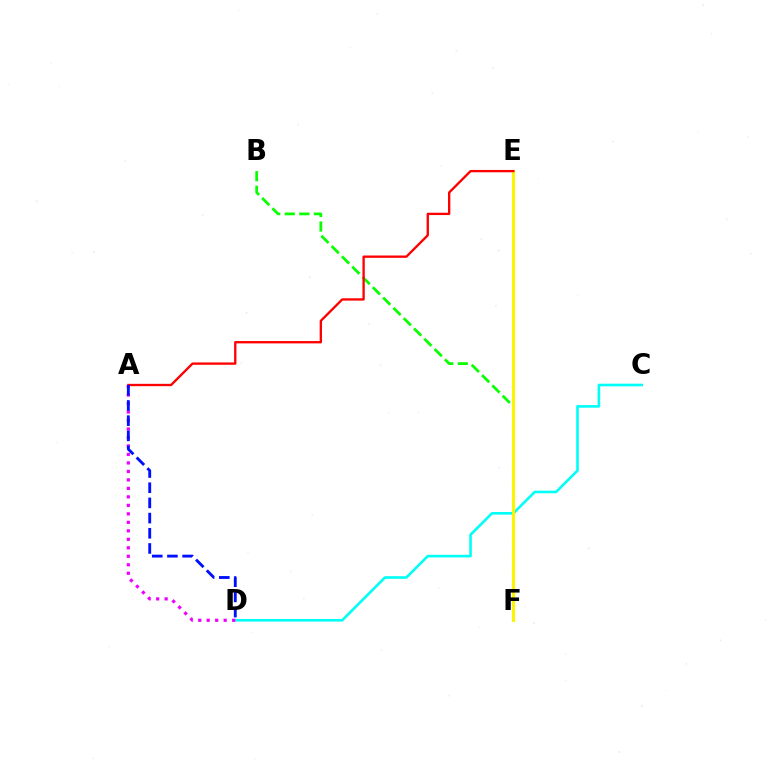{('B', 'F'): [{'color': '#08ff00', 'line_style': 'dashed', 'thickness': 1.98}], ('C', 'D'): [{'color': '#00fff6', 'line_style': 'solid', 'thickness': 1.88}], ('E', 'F'): [{'color': '#fcf500', 'line_style': 'solid', 'thickness': 2.2}], ('A', 'E'): [{'color': '#ff0000', 'line_style': 'solid', 'thickness': 1.68}], ('A', 'D'): [{'color': '#ee00ff', 'line_style': 'dotted', 'thickness': 2.31}, {'color': '#0010ff', 'line_style': 'dashed', 'thickness': 2.06}]}